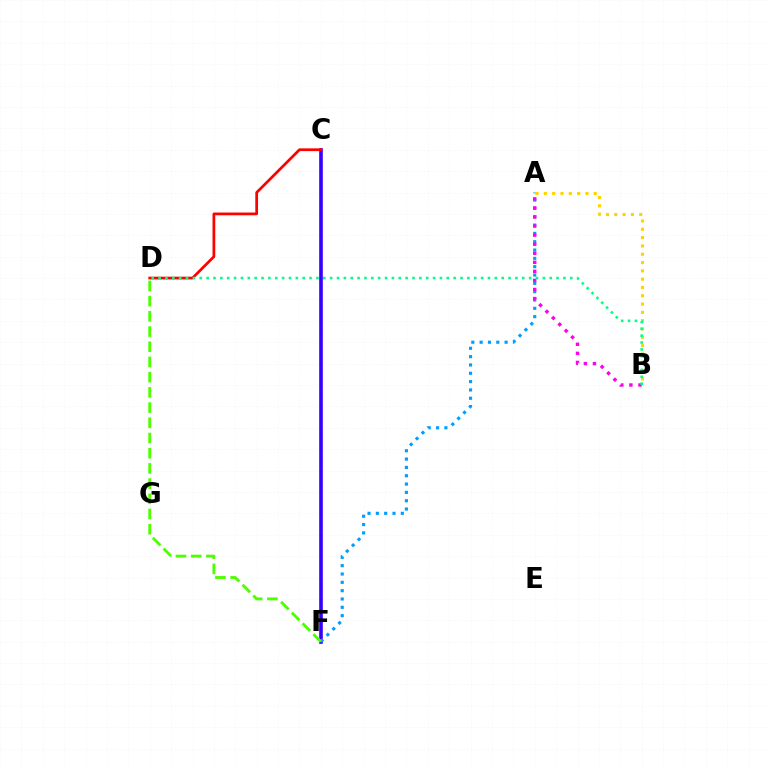{('C', 'F'): [{'color': '#3700ff', 'line_style': 'solid', 'thickness': 2.61}], ('A', 'F'): [{'color': '#009eff', 'line_style': 'dotted', 'thickness': 2.26}], ('A', 'B'): [{'color': '#ff00ed', 'line_style': 'dotted', 'thickness': 2.46}, {'color': '#ffd500', 'line_style': 'dotted', 'thickness': 2.26}], ('D', 'F'): [{'color': '#4fff00', 'line_style': 'dashed', 'thickness': 2.07}], ('C', 'D'): [{'color': '#ff0000', 'line_style': 'solid', 'thickness': 1.97}], ('B', 'D'): [{'color': '#00ff86', 'line_style': 'dotted', 'thickness': 1.86}]}